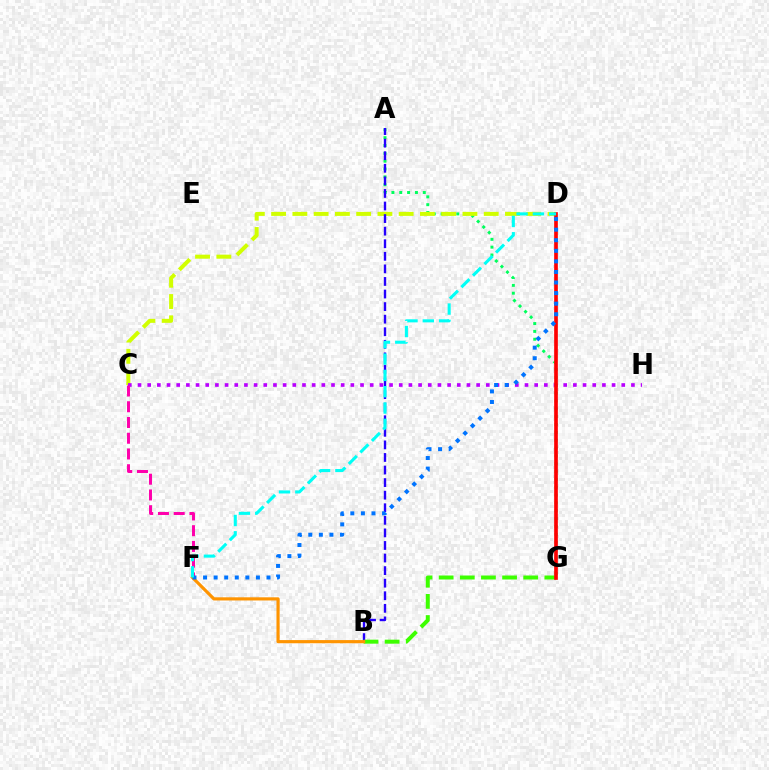{('A', 'G'): [{'color': '#00ff5c', 'line_style': 'dotted', 'thickness': 2.13}], ('C', 'D'): [{'color': '#d1ff00', 'line_style': 'dashed', 'thickness': 2.89}], ('C', 'H'): [{'color': '#b900ff', 'line_style': 'dotted', 'thickness': 2.63}], ('C', 'F'): [{'color': '#ff00ac', 'line_style': 'dashed', 'thickness': 2.14}], ('A', 'B'): [{'color': '#2500ff', 'line_style': 'dashed', 'thickness': 1.71}], ('B', 'G'): [{'color': '#3dff00', 'line_style': 'dashed', 'thickness': 2.87}], ('D', 'G'): [{'color': '#ff0000', 'line_style': 'solid', 'thickness': 2.65}], ('B', 'F'): [{'color': '#ff9400', 'line_style': 'solid', 'thickness': 2.28}], ('D', 'F'): [{'color': '#0074ff', 'line_style': 'dotted', 'thickness': 2.87}, {'color': '#00fff6', 'line_style': 'dashed', 'thickness': 2.22}]}